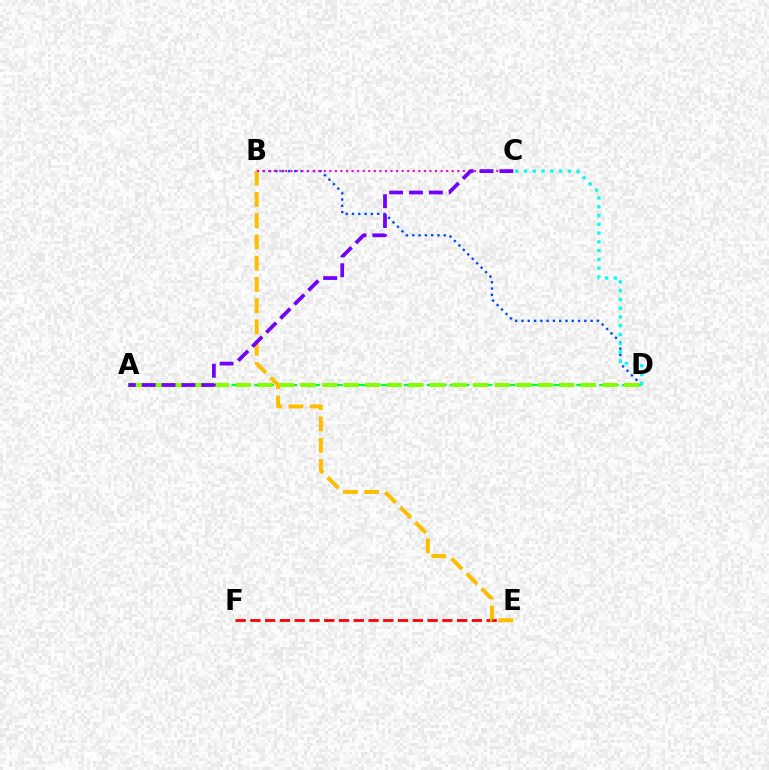{('B', 'D'): [{'color': '#004bff', 'line_style': 'dotted', 'thickness': 1.71}], ('A', 'D'): [{'color': '#00ff39', 'line_style': 'dashed', 'thickness': 1.56}, {'color': '#84ff00', 'line_style': 'dashed', 'thickness': 2.93}], ('E', 'F'): [{'color': '#ff0000', 'line_style': 'dashed', 'thickness': 2.01}], ('B', 'E'): [{'color': '#ffbd00', 'line_style': 'dashed', 'thickness': 2.89}], ('B', 'C'): [{'color': '#ff00cf', 'line_style': 'dotted', 'thickness': 1.51}], ('A', 'C'): [{'color': '#7200ff', 'line_style': 'dashed', 'thickness': 2.7}], ('C', 'D'): [{'color': '#00fff6', 'line_style': 'dotted', 'thickness': 2.38}]}